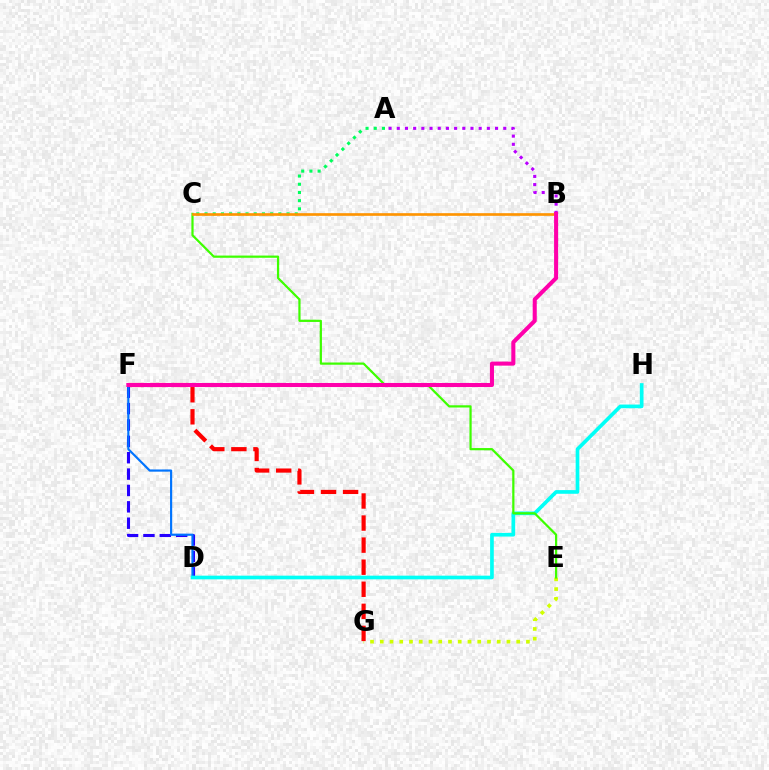{('D', 'F'): [{'color': '#2500ff', 'line_style': 'dashed', 'thickness': 2.22}, {'color': '#0074ff', 'line_style': 'solid', 'thickness': 1.55}], ('E', 'G'): [{'color': '#d1ff00', 'line_style': 'dotted', 'thickness': 2.65}], ('A', 'B'): [{'color': '#b900ff', 'line_style': 'dotted', 'thickness': 2.23}], ('A', 'C'): [{'color': '#00ff5c', 'line_style': 'dotted', 'thickness': 2.23}], ('D', 'H'): [{'color': '#00fff6', 'line_style': 'solid', 'thickness': 2.64}], ('C', 'E'): [{'color': '#3dff00', 'line_style': 'solid', 'thickness': 1.6}], ('B', 'C'): [{'color': '#ff9400', 'line_style': 'solid', 'thickness': 1.92}], ('F', 'G'): [{'color': '#ff0000', 'line_style': 'dashed', 'thickness': 3.0}], ('B', 'F'): [{'color': '#ff00ac', 'line_style': 'solid', 'thickness': 2.92}]}